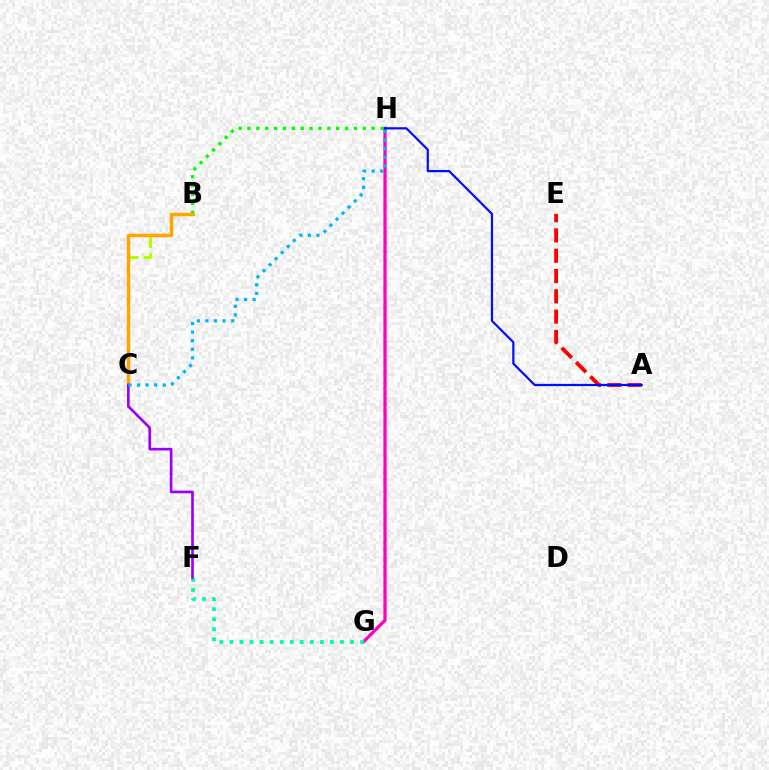{('A', 'E'): [{'color': '#ff0000', 'line_style': 'dashed', 'thickness': 2.76}], ('G', 'H'): [{'color': '#ff00bd', 'line_style': 'solid', 'thickness': 2.34}], ('B', 'C'): [{'color': '#b3ff00', 'line_style': 'dashed', 'thickness': 2.22}, {'color': '#ffa500', 'line_style': 'solid', 'thickness': 2.47}], ('F', 'G'): [{'color': '#00ff9d', 'line_style': 'dotted', 'thickness': 2.73}], ('B', 'H'): [{'color': '#08ff00', 'line_style': 'dotted', 'thickness': 2.41}], ('C', 'F'): [{'color': '#9b00ff', 'line_style': 'solid', 'thickness': 1.92}], ('C', 'H'): [{'color': '#00b5ff', 'line_style': 'dotted', 'thickness': 2.33}], ('A', 'H'): [{'color': '#0010ff', 'line_style': 'solid', 'thickness': 1.6}]}